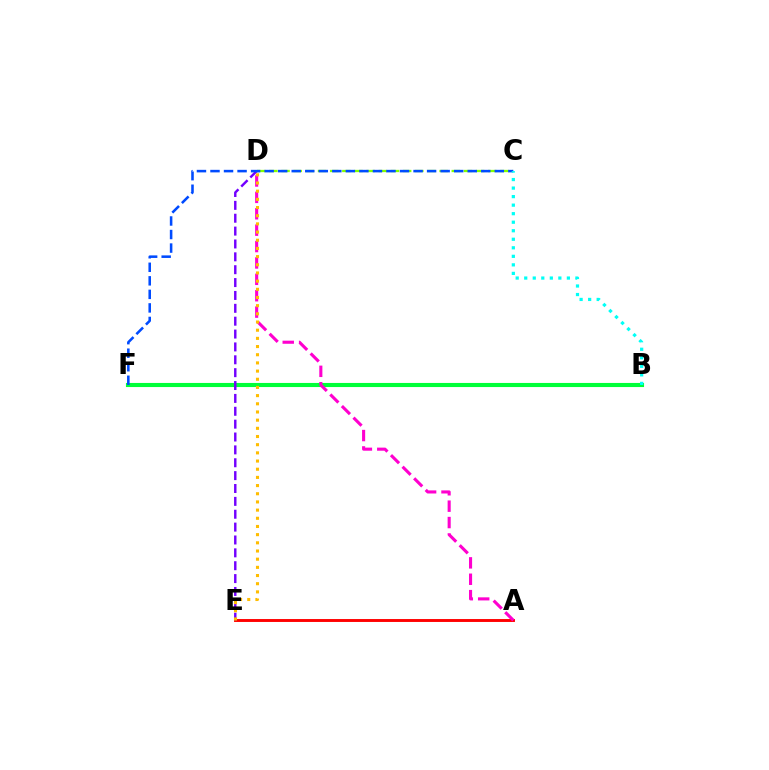{('A', 'E'): [{'color': '#ff0000', 'line_style': 'solid', 'thickness': 2.09}], ('C', 'D'): [{'color': '#84ff00', 'line_style': 'dashed', 'thickness': 1.65}], ('B', 'F'): [{'color': '#00ff39', 'line_style': 'solid', 'thickness': 2.96}], ('D', 'E'): [{'color': '#7200ff', 'line_style': 'dashed', 'thickness': 1.75}, {'color': '#ffbd00', 'line_style': 'dotted', 'thickness': 2.22}], ('C', 'F'): [{'color': '#004bff', 'line_style': 'dashed', 'thickness': 1.84}], ('A', 'D'): [{'color': '#ff00cf', 'line_style': 'dashed', 'thickness': 2.23}], ('B', 'C'): [{'color': '#00fff6', 'line_style': 'dotted', 'thickness': 2.32}]}